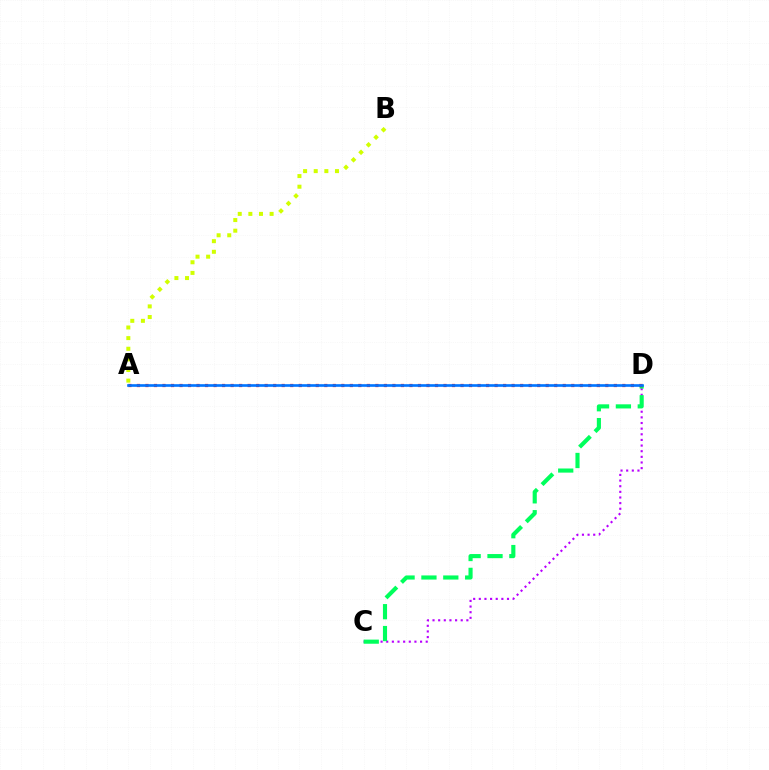{('C', 'D'): [{'color': '#b900ff', 'line_style': 'dotted', 'thickness': 1.53}, {'color': '#00ff5c', 'line_style': 'dashed', 'thickness': 2.97}], ('A', 'D'): [{'color': '#ff0000', 'line_style': 'dotted', 'thickness': 2.31}, {'color': '#0074ff', 'line_style': 'solid', 'thickness': 1.9}], ('A', 'B'): [{'color': '#d1ff00', 'line_style': 'dotted', 'thickness': 2.89}]}